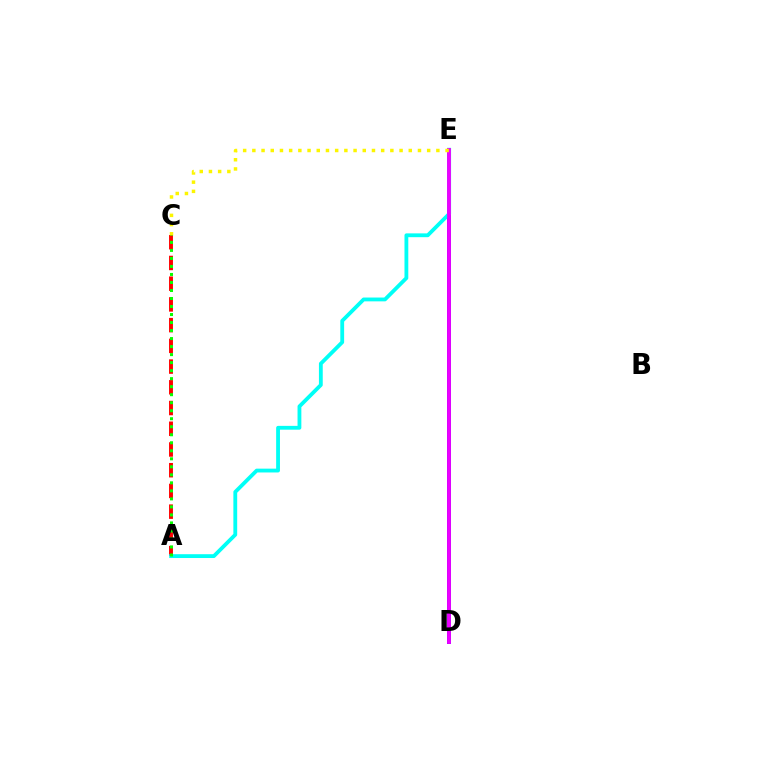{('A', 'C'): [{'color': '#ff0000', 'line_style': 'dashed', 'thickness': 2.82}, {'color': '#08ff00', 'line_style': 'dotted', 'thickness': 2.18}], ('D', 'E'): [{'color': '#0010ff', 'line_style': 'solid', 'thickness': 2.87}, {'color': '#ee00ff', 'line_style': 'solid', 'thickness': 2.77}], ('A', 'E'): [{'color': '#00fff6', 'line_style': 'solid', 'thickness': 2.75}], ('C', 'E'): [{'color': '#fcf500', 'line_style': 'dotted', 'thickness': 2.5}]}